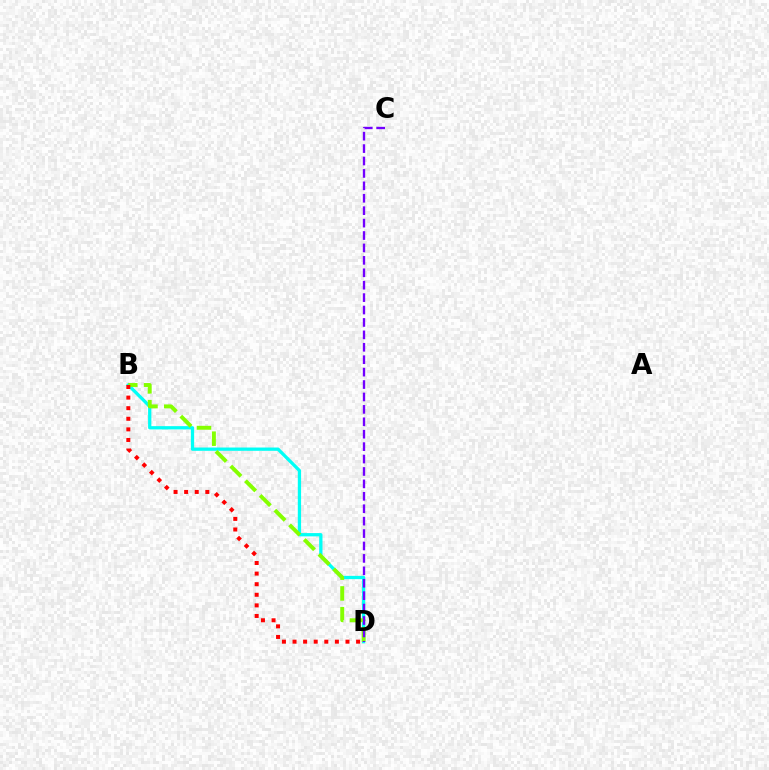{('B', 'D'): [{'color': '#00fff6', 'line_style': 'solid', 'thickness': 2.36}, {'color': '#84ff00', 'line_style': 'dashed', 'thickness': 2.82}, {'color': '#ff0000', 'line_style': 'dotted', 'thickness': 2.88}], ('C', 'D'): [{'color': '#7200ff', 'line_style': 'dashed', 'thickness': 1.69}]}